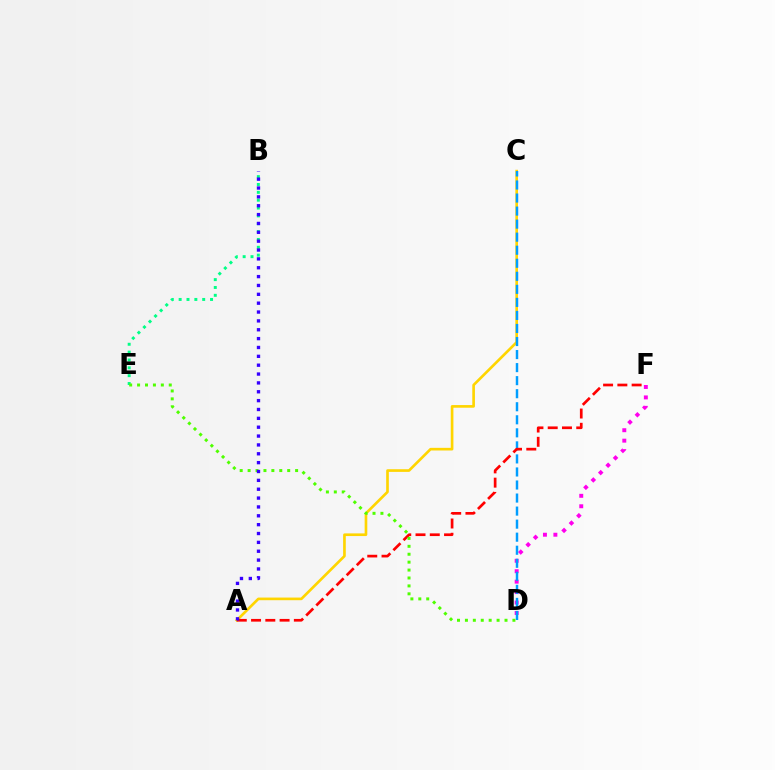{('D', 'F'): [{'color': '#ff00ed', 'line_style': 'dotted', 'thickness': 2.84}], ('A', 'C'): [{'color': '#ffd500', 'line_style': 'solid', 'thickness': 1.91}], ('C', 'D'): [{'color': '#009eff', 'line_style': 'dashed', 'thickness': 1.77}], ('A', 'F'): [{'color': '#ff0000', 'line_style': 'dashed', 'thickness': 1.94}], ('B', 'E'): [{'color': '#00ff86', 'line_style': 'dotted', 'thickness': 2.13}], ('D', 'E'): [{'color': '#4fff00', 'line_style': 'dotted', 'thickness': 2.15}], ('A', 'B'): [{'color': '#3700ff', 'line_style': 'dotted', 'thickness': 2.41}]}